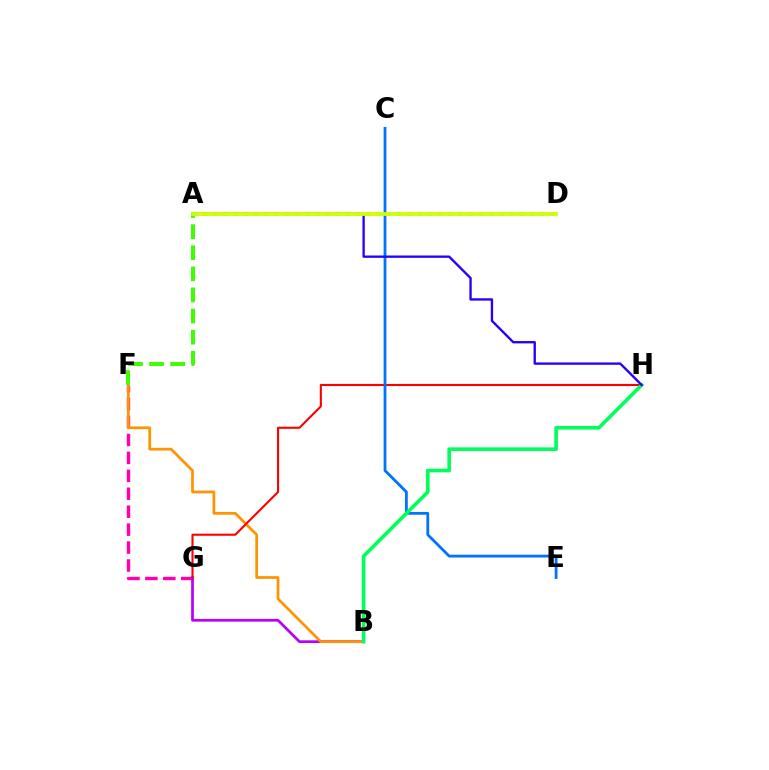{('F', 'G'): [{'color': '#ff00ac', 'line_style': 'dashed', 'thickness': 2.44}], ('B', 'G'): [{'color': '#b900ff', 'line_style': 'solid', 'thickness': 1.96}], ('B', 'F'): [{'color': '#ff9400', 'line_style': 'solid', 'thickness': 1.97}], ('G', 'H'): [{'color': '#ff0000', 'line_style': 'solid', 'thickness': 1.52}], ('C', 'E'): [{'color': '#0074ff', 'line_style': 'solid', 'thickness': 2.01}], ('A', 'F'): [{'color': '#3dff00', 'line_style': 'dashed', 'thickness': 2.87}], ('B', 'H'): [{'color': '#00ff5c', 'line_style': 'solid', 'thickness': 2.61}], ('A', 'D'): [{'color': '#00fff6', 'line_style': 'dotted', 'thickness': 2.77}, {'color': '#d1ff00', 'line_style': 'solid', 'thickness': 2.73}], ('A', 'H'): [{'color': '#2500ff', 'line_style': 'solid', 'thickness': 1.69}]}